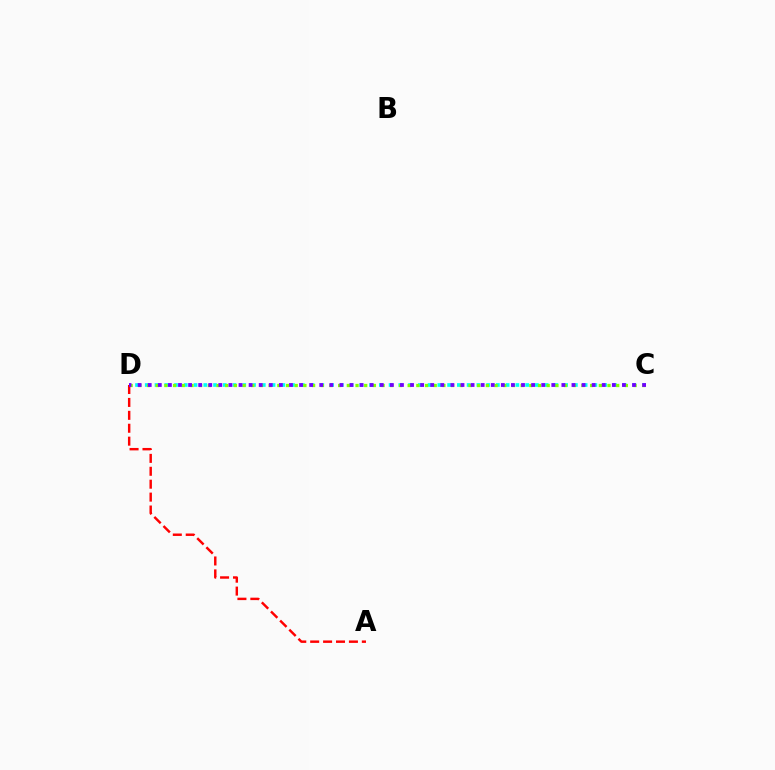{('C', 'D'): [{'color': '#00fff6', 'line_style': 'dotted', 'thickness': 2.65}, {'color': '#84ff00', 'line_style': 'dotted', 'thickness': 2.36}, {'color': '#7200ff', 'line_style': 'dotted', 'thickness': 2.74}], ('A', 'D'): [{'color': '#ff0000', 'line_style': 'dashed', 'thickness': 1.75}]}